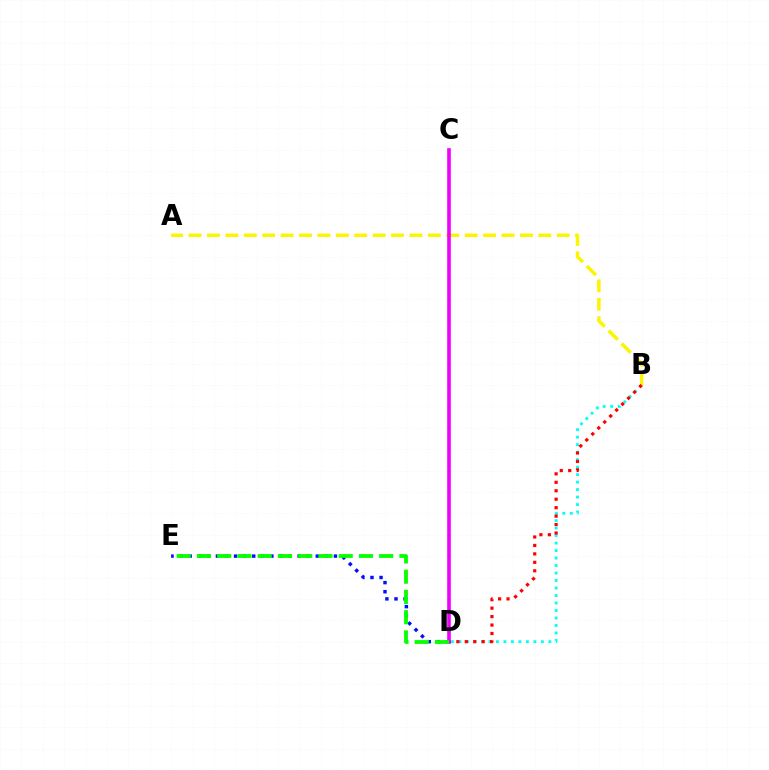{('B', 'D'): [{'color': '#00fff6', 'line_style': 'dotted', 'thickness': 2.03}, {'color': '#ff0000', 'line_style': 'dotted', 'thickness': 2.3}], ('A', 'B'): [{'color': '#fcf500', 'line_style': 'dashed', 'thickness': 2.5}], ('D', 'E'): [{'color': '#0010ff', 'line_style': 'dotted', 'thickness': 2.47}, {'color': '#08ff00', 'line_style': 'dashed', 'thickness': 2.75}], ('C', 'D'): [{'color': '#ee00ff', 'line_style': 'solid', 'thickness': 2.61}]}